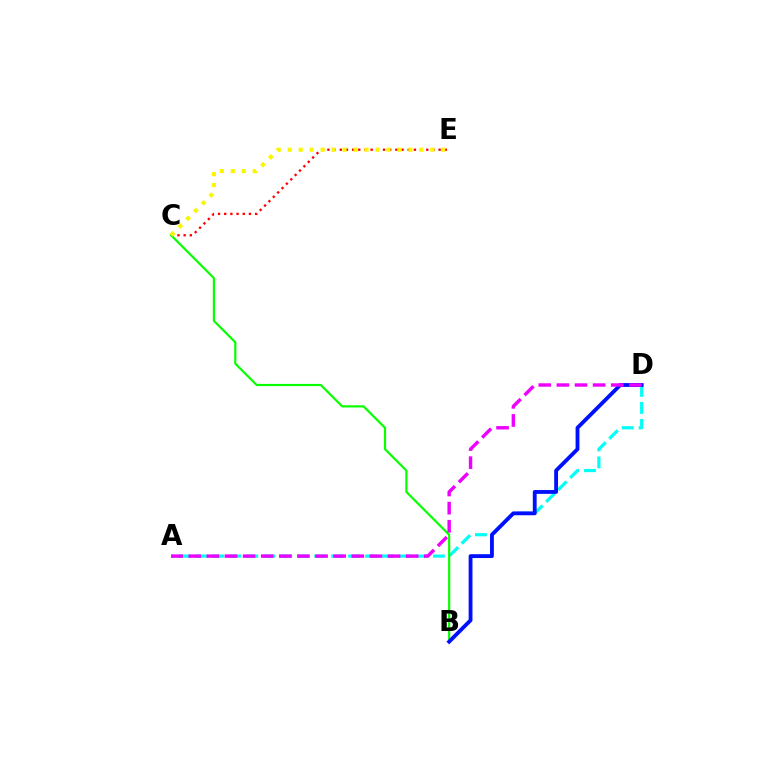{('A', 'D'): [{'color': '#00fff6', 'line_style': 'dashed', 'thickness': 2.3}, {'color': '#ee00ff', 'line_style': 'dashed', 'thickness': 2.46}], ('C', 'E'): [{'color': '#ff0000', 'line_style': 'dotted', 'thickness': 1.68}, {'color': '#fcf500', 'line_style': 'dotted', 'thickness': 2.98}], ('B', 'C'): [{'color': '#08ff00', 'line_style': 'solid', 'thickness': 1.57}], ('B', 'D'): [{'color': '#0010ff', 'line_style': 'solid', 'thickness': 2.76}]}